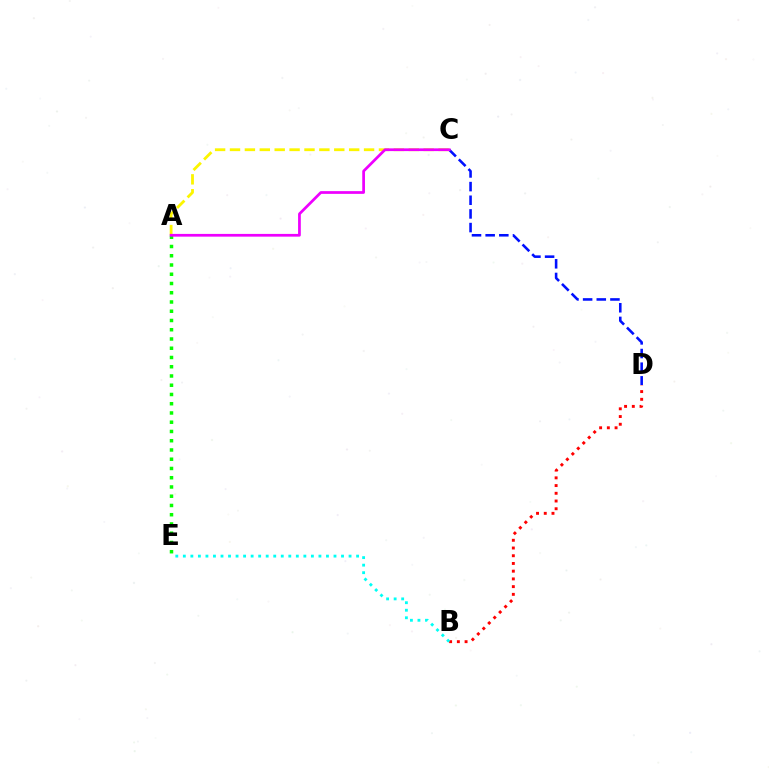{('A', 'E'): [{'color': '#08ff00', 'line_style': 'dotted', 'thickness': 2.51}], ('C', 'D'): [{'color': '#0010ff', 'line_style': 'dashed', 'thickness': 1.86}], ('A', 'C'): [{'color': '#fcf500', 'line_style': 'dashed', 'thickness': 2.02}, {'color': '#ee00ff', 'line_style': 'solid', 'thickness': 1.97}], ('B', 'D'): [{'color': '#ff0000', 'line_style': 'dotted', 'thickness': 2.1}], ('B', 'E'): [{'color': '#00fff6', 'line_style': 'dotted', 'thickness': 2.05}]}